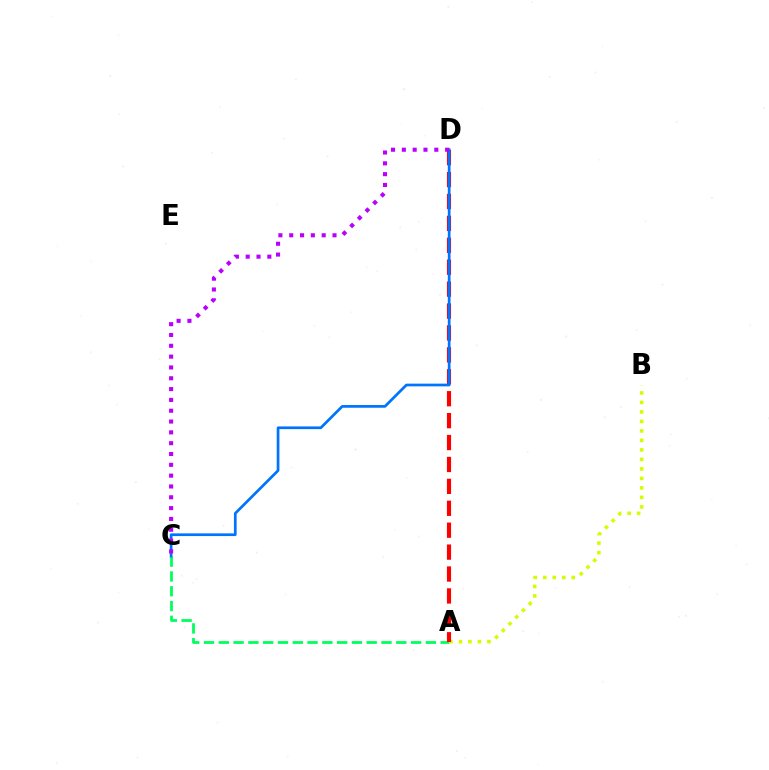{('A', 'C'): [{'color': '#00ff5c', 'line_style': 'dashed', 'thickness': 2.01}], ('A', 'B'): [{'color': '#d1ff00', 'line_style': 'dotted', 'thickness': 2.58}], ('A', 'D'): [{'color': '#ff0000', 'line_style': 'dashed', 'thickness': 2.98}], ('C', 'D'): [{'color': '#0074ff', 'line_style': 'solid', 'thickness': 1.95}, {'color': '#b900ff', 'line_style': 'dotted', 'thickness': 2.94}]}